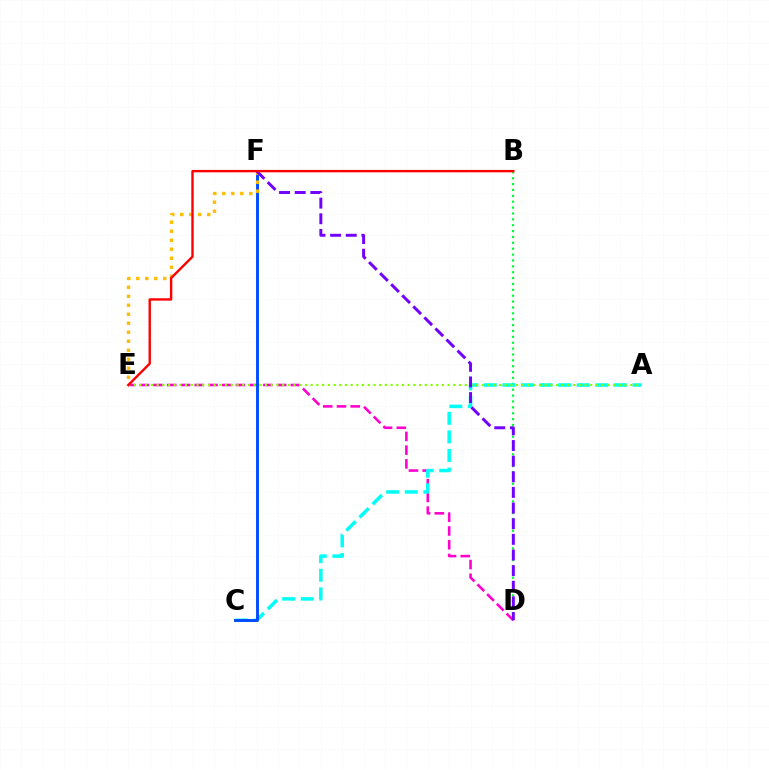{('D', 'E'): [{'color': '#ff00cf', 'line_style': 'dashed', 'thickness': 1.87}], ('B', 'D'): [{'color': '#00ff39', 'line_style': 'dotted', 'thickness': 1.6}], ('A', 'C'): [{'color': '#00fff6', 'line_style': 'dashed', 'thickness': 2.53}], ('C', 'F'): [{'color': '#004bff', 'line_style': 'solid', 'thickness': 2.09}], ('A', 'E'): [{'color': '#84ff00', 'line_style': 'dotted', 'thickness': 1.55}], ('E', 'F'): [{'color': '#ffbd00', 'line_style': 'dotted', 'thickness': 2.45}], ('D', 'F'): [{'color': '#7200ff', 'line_style': 'dashed', 'thickness': 2.12}], ('B', 'E'): [{'color': '#ff0000', 'line_style': 'solid', 'thickness': 1.72}]}